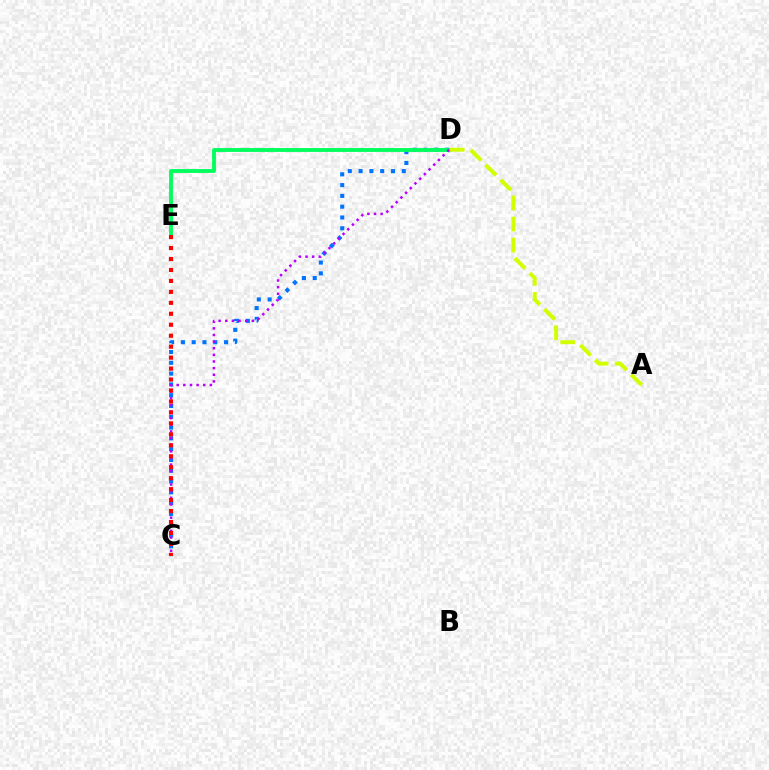{('C', 'D'): [{'color': '#0074ff', 'line_style': 'dotted', 'thickness': 2.93}, {'color': '#b900ff', 'line_style': 'dotted', 'thickness': 1.8}], ('D', 'E'): [{'color': '#00ff5c', 'line_style': 'solid', 'thickness': 2.75}], ('C', 'E'): [{'color': '#ff0000', 'line_style': 'dotted', 'thickness': 2.98}], ('A', 'D'): [{'color': '#d1ff00', 'line_style': 'dashed', 'thickness': 2.86}]}